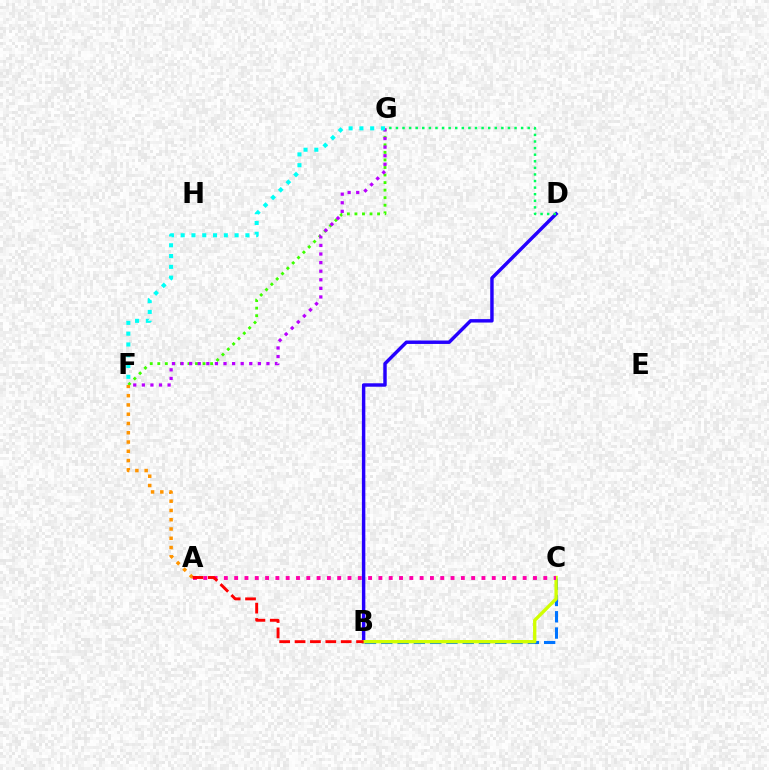{('B', 'C'): [{'color': '#0074ff', 'line_style': 'dashed', 'thickness': 2.21}, {'color': '#d1ff00', 'line_style': 'solid', 'thickness': 2.4}], ('F', 'G'): [{'color': '#3dff00', 'line_style': 'dotted', 'thickness': 2.05}, {'color': '#b900ff', 'line_style': 'dotted', 'thickness': 2.33}, {'color': '#00fff6', 'line_style': 'dotted', 'thickness': 2.93}], ('B', 'D'): [{'color': '#2500ff', 'line_style': 'solid', 'thickness': 2.48}], ('A', 'F'): [{'color': '#ff9400', 'line_style': 'dotted', 'thickness': 2.52}], ('D', 'G'): [{'color': '#00ff5c', 'line_style': 'dotted', 'thickness': 1.79}], ('A', 'C'): [{'color': '#ff00ac', 'line_style': 'dotted', 'thickness': 2.8}], ('A', 'B'): [{'color': '#ff0000', 'line_style': 'dashed', 'thickness': 2.09}]}